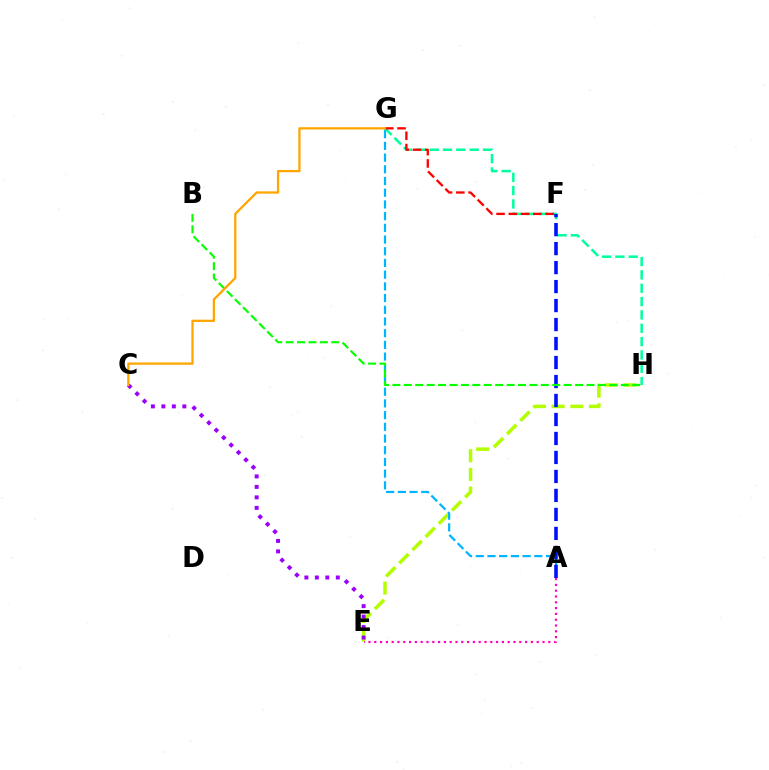{('G', 'H'): [{'color': '#00ff9d', 'line_style': 'dashed', 'thickness': 1.81}], ('E', 'H'): [{'color': '#b3ff00', 'line_style': 'dashed', 'thickness': 2.53}], ('C', 'E'): [{'color': '#9b00ff', 'line_style': 'dotted', 'thickness': 2.85}], ('A', 'G'): [{'color': '#00b5ff', 'line_style': 'dashed', 'thickness': 1.59}], ('A', 'F'): [{'color': '#0010ff', 'line_style': 'dashed', 'thickness': 2.58}], ('F', 'G'): [{'color': '#ff0000', 'line_style': 'dashed', 'thickness': 1.67}], ('B', 'H'): [{'color': '#08ff00', 'line_style': 'dashed', 'thickness': 1.55}], ('C', 'G'): [{'color': '#ffa500', 'line_style': 'solid', 'thickness': 1.64}], ('A', 'E'): [{'color': '#ff00bd', 'line_style': 'dotted', 'thickness': 1.58}]}